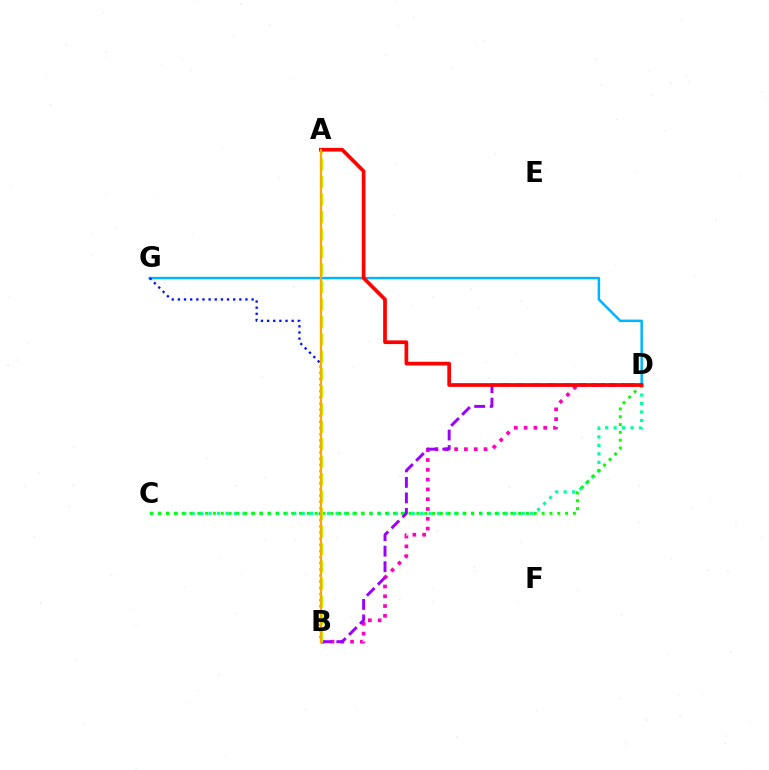{('D', 'G'): [{'color': '#00b5ff', 'line_style': 'solid', 'thickness': 1.8}], ('C', 'D'): [{'color': '#00ff9d', 'line_style': 'dotted', 'thickness': 2.3}, {'color': '#08ff00', 'line_style': 'dotted', 'thickness': 2.13}], ('B', 'D'): [{'color': '#ff00bd', 'line_style': 'dotted', 'thickness': 2.66}, {'color': '#9b00ff', 'line_style': 'dashed', 'thickness': 2.11}], ('A', 'B'): [{'color': '#b3ff00', 'line_style': 'dashed', 'thickness': 2.37}, {'color': '#ffa500', 'line_style': 'solid', 'thickness': 1.58}], ('B', 'G'): [{'color': '#0010ff', 'line_style': 'dotted', 'thickness': 1.67}], ('A', 'D'): [{'color': '#ff0000', 'line_style': 'solid', 'thickness': 2.66}]}